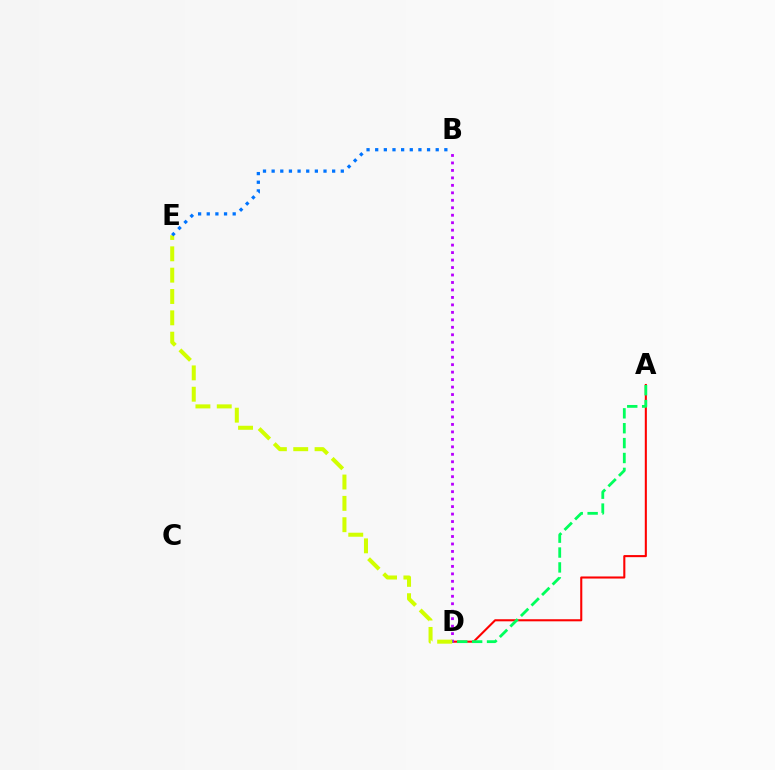{('A', 'D'): [{'color': '#ff0000', 'line_style': 'solid', 'thickness': 1.5}, {'color': '#00ff5c', 'line_style': 'dashed', 'thickness': 2.02}], ('B', 'D'): [{'color': '#b900ff', 'line_style': 'dotted', 'thickness': 2.03}], ('D', 'E'): [{'color': '#d1ff00', 'line_style': 'dashed', 'thickness': 2.9}], ('B', 'E'): [{'color': '#0074ff', 'line_style': 'dotted', 'thickness': 2.35}]}